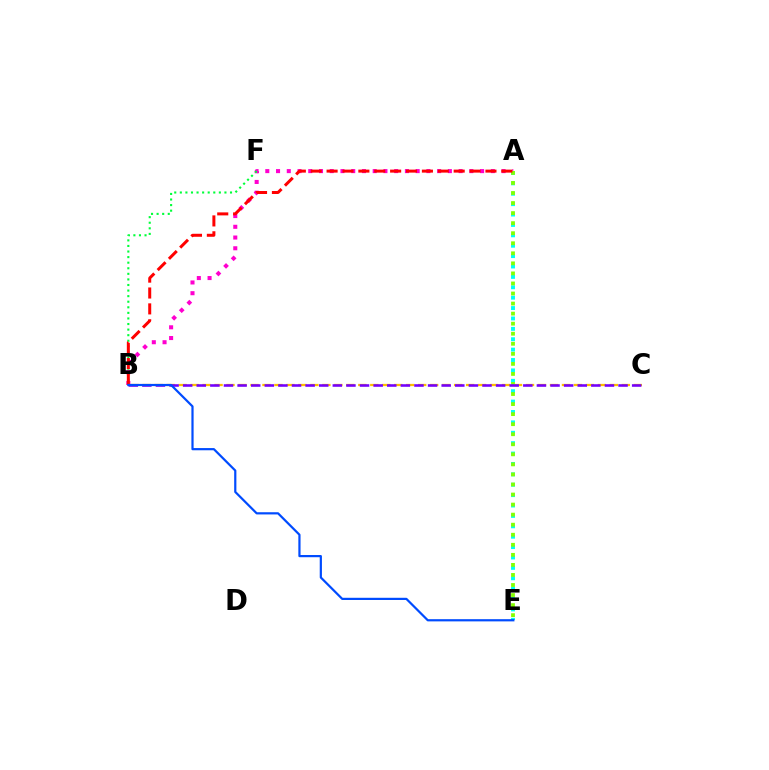{('A', 'E'): [{'color': '#00fff6', 'line_style': 'dotted', 'thickness': 2.82}, {'color': '#84ff00', 'line_style': 'dotted', 'thickness': 2.73}], ('A', 'B'): [{'color': '#ff00cf', 'line_style': 'dotted', 'thickness': 2.92}, {'color': '#ff0000', 'line_style': 'dashed', 'thickness': 2.16}], ('B', 'C'): [{'color': '#ffbd00', 'line_style': 'dashed', 'thickness': 1.63}, {'color': '#7200ff', 'line_style': 'dashed', 'thickness': 1.85}], ('B', 'F'): [{'color': '#00ff39', 'line_style': 'dotted', 'thickness': 1.52}], ('B', 'E'): [{'color': '#004bff', 'line_style': 'solid', 'thickness': 1.59}]}